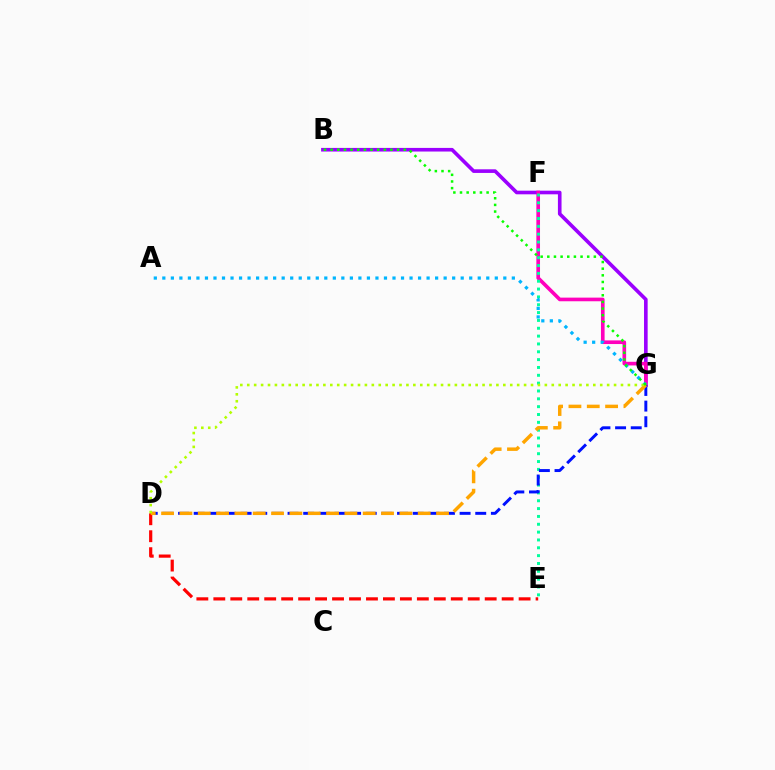{('B', 'G'): [{'color': '#9b00ff', 'line_style': 'solid', 'thickness': 2.61}, {'color': '#08ff00', 'line_style': 'dotted', 'thickness': 1.81}], ('F', 'G'): [{'color': '#ff00bd', 'line_style': 'solid', 'thickness': 2.62}], ('E', 'F'): [{'color': '#00ff9d', 'line_style': 'dotted', 'thickness': 2.13}], ('D', 'G'): [{'color': '#0010ff', 'line_style': 'dashed', 'thickness': 2.12}, {'color': '#ffa500', 'line_style': 'dashed', 'thickness': 2.49}, {'color': '#b3ff00', 'line_style': 'dotted', 'thickness': 1.88}], ('A', 'G'): [{'color': '#00b5ff', 'line_style': 'dotted', 'thickness': 2.32}], ('D', 'E'): [{'color': '#ff0000', 'line_style': 'dashed', 'thickness': 2.3}]}